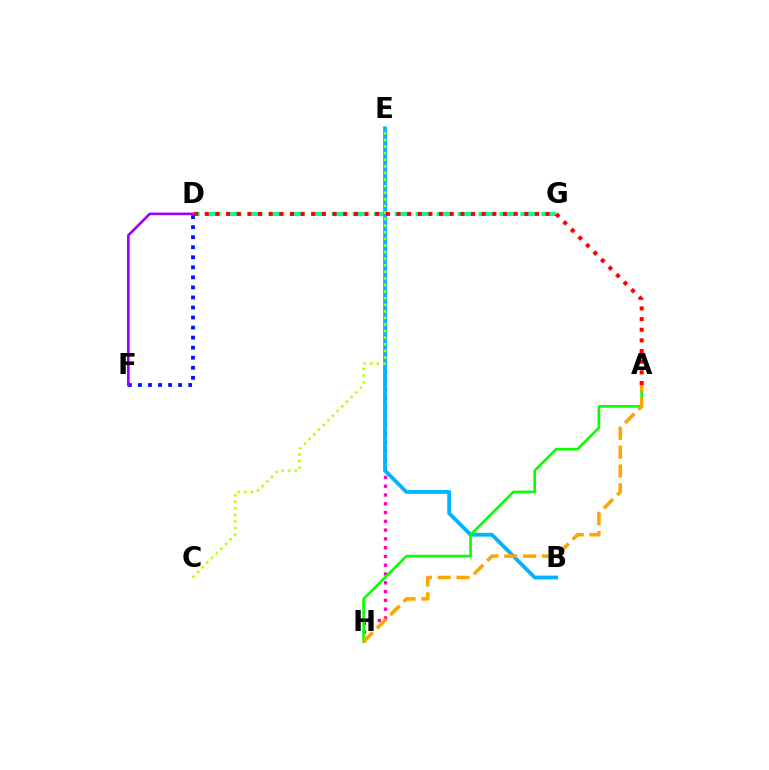{('E', 'H'): [{'color': '#ff00bd', 'line_style': 'dotted', 'thickness': 2.39}], ('D', 'G'): [{'color': '#00ff9d', 'line_style': 'dashed', 'thickness': 2.85}], ('B', 'E'): [{'color': '#00b5ff', 'line_style': 'solid', 'thickness': 2.75}], ('A', 'H'): [{'color': '#08ff00', 'line_style': 'solid', 'thickness': 1.9}, {'color': '#ffa500', 'line_style': 'dashed', 'thickness': 2.56}], ('C', 'E'): [{'color': '#b3ff00', 'line_style': 'dotted', 'thickness': 1.79}], ('A', 'D'): [{'color': '#ff0000', 'line_style': 'dotted', 'thickness': 2.89}], ('D', 'F'): [{'color': '#0010ff', 'line_style': 'dotted', 'thickness': 2.73}, {'color': '#9b00ff', 'line_style': 'solid', 'thickness': 1.89}]}